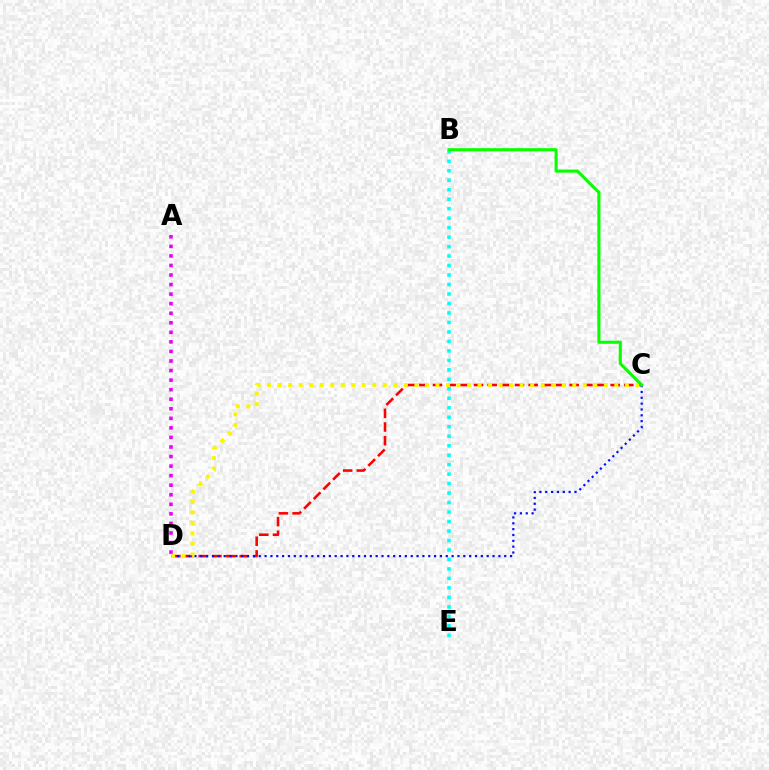{('C', 'D'): [{'color': '#ff0000', 'line_style': 'dashed', 'thickness': 1.86}, {'color': '#0010ff', 'line_style': 'dotted', 'thickness': 1.59}, {'color': '#fcf500', 'line_style': 'dotted', 'thickness': 2.86}], ('B', 'E'): [{'color': '#00fff6', 'line_style': 'dotted', 'thickness': 2.58}], ('B', 'C'): [{'color': '#08ff00', 'line_style': 'solid', 'thickness': 2.23}], ('A', 'D'): [{'color': '#ee00ff', 'line_style': 'dotted', 'thickness': 2.6}]}